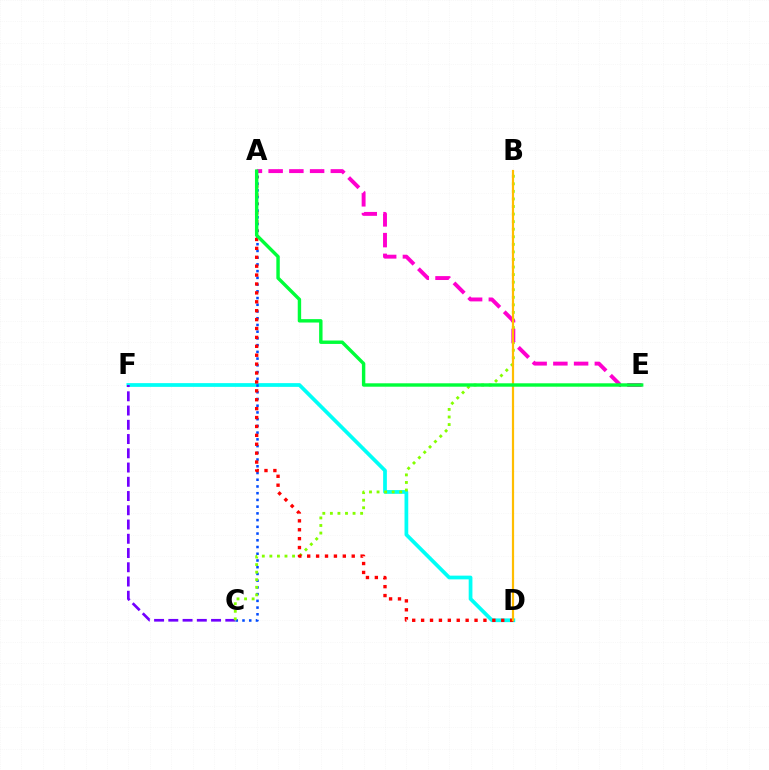{('D', 'F'): [{'color': '#00fff6', 'line_style': 'solid', 'thickness': 2.69}], ('C', 'F'): [{'color': '#7200ff', 'line_style': 'dashed', 'thickness': 1.94}], ('A', 'C'): [{'color': '#004bff', 'line_style': 'dotted', 'thickness': 1.83}], ('B', 'C'): [{'color': '#84ff00', 'line_style': 'dotted', 'thickness': 2.05}], ('A', 'E'): [{'color': '#ff00cf', 'line_style': 'dashed', 'thickness': 2.82}, {'color': '#00ff39', 'line_style': 'solid', 'thickness': 2.46}], ('A', 'D'): [{'color': '#ff0000', 'line_style': 'dotted', 'thickness': 2.42}], ('B', 'D'): [{'color': '#ffbd00', 'line_style': 'solid', 'thickness': 1.59}]}